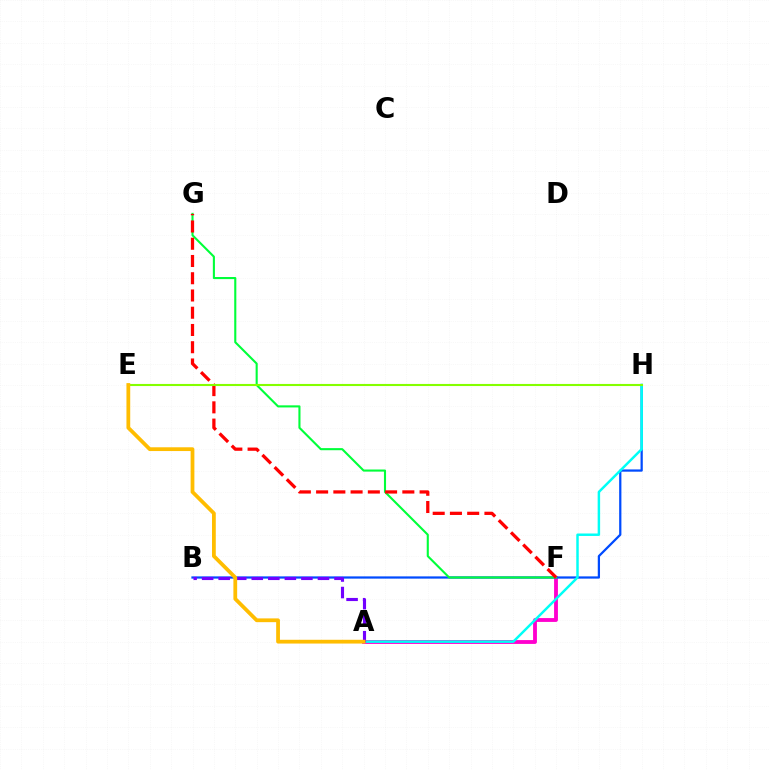{('A', 'F'): [{'color': '#ff00cf', 'line_style': 'solid', 'thickness': 2.76}], ('B', 'H'): [{'color': '#004bff', 'line_style': 'solid', 'thickness': 1.62}], ('A', 'H'): [{'color': '#00fff6', 'line_style': 'solid', 'thickness': 1.77}], ('F', 'G'): [{'color': '#00ff39', 'line_style': 'solid', 'thickness': 1.51}, {'color': '#ff0000', 'line_style': 'dashed', 'thickness': 2.34}], ('A', 'B'): [{'color': '#7200ff', 'line_style': 'dashed', 'thickness': 2.25}], ('E', 'H'): [{'color': '#84ff00', 'line_style': 'solid', 'thickness': 1.51}], ('A', 'E'): [{'color': '#ffbd00', 'line_style': 'solid', 'thickness': 2.71}]}